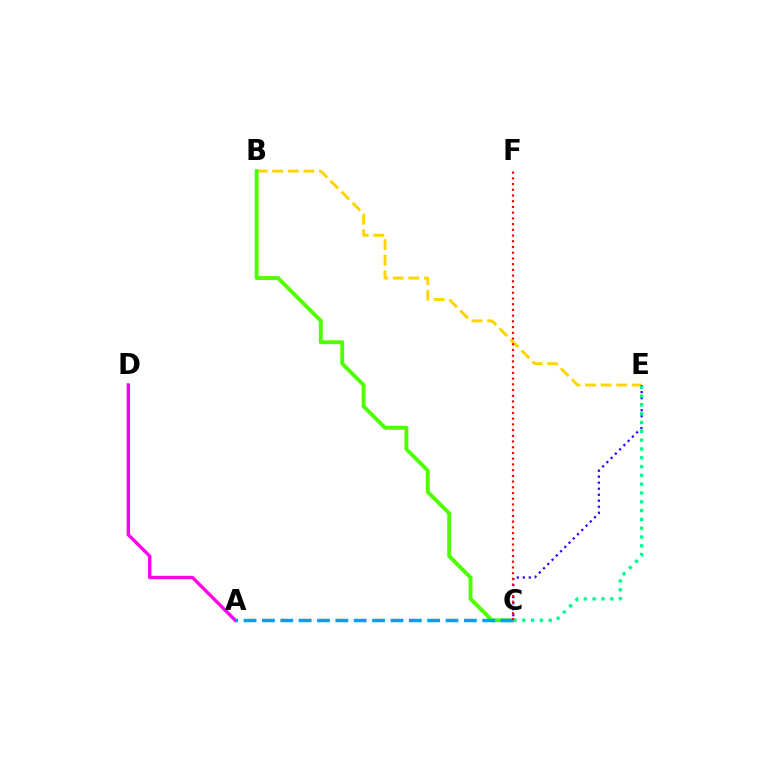{('B', 'E'): [{'color': '#ffd500', 'line_style': 'dashed', 'thickness': 2.12}], ('C', 'E'): [{'color': '#3700ff', 'line_style': 'dotted', 'thickness': 1.63}, {'color': '#00ff86', 'line_style': 'dotted', 'thickness': 2.39}], ('B', 'C'): [{'color': '#4fff00', 'line_style': 'solid', 'thickness': 2.81}], ('A', 'D'): [{'color': '#ff00ed', 'line_style': 'solid', 'thickness': 2.44}], ('A', 'C'): [{'color': '#009eff', 'line_style': 'dashed', 'thickness': 2.49}], ('C', 'F'): [{'color': '#ff0000', 'line_style': 'dotted', 'thickness': 1.55}]}